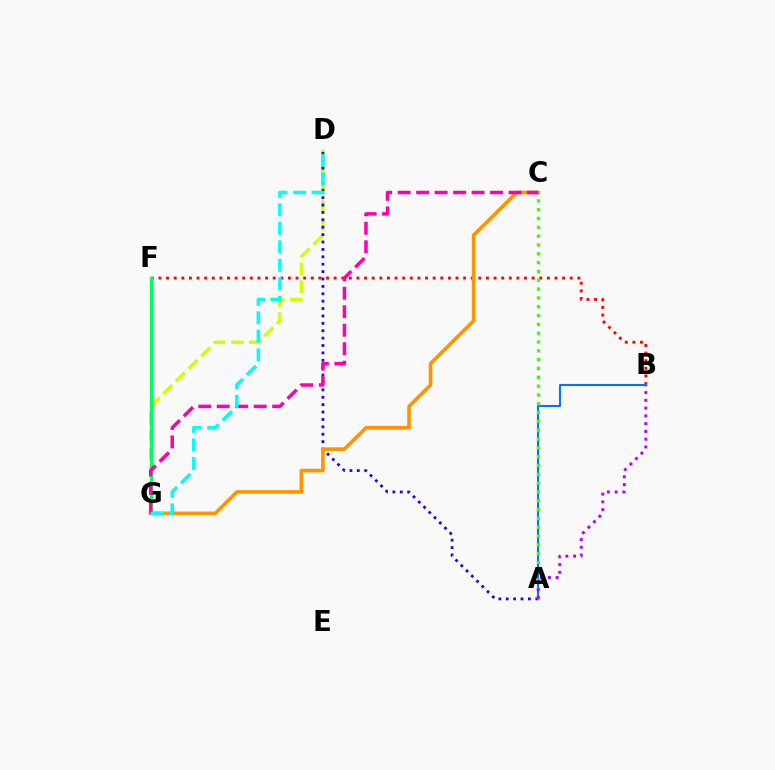{('B', 'F'): [{'color': '#ff0000', 'line_style': 'dotted', 'thickness': 2.07}], ('D', 'G'): [{'color': '#d1ff00', 'line_style': 'dashed', 'thickness': 2.42}, {'color': '#00fff6', 'line_style': 'dashed', 'thickness': 2.51}], ('F', 'G'): [{'color': '#00ff5c', 'line_style': 'solid', 'thickness': 2.35}], ('A', 'B'): [{'color': '#0074ff', 'line_style': 'solid', 'thickness': 1.5}, {'color': '#b900ff', 'line_style': 'dotted', 'thickness': 2.11}], ('A', 'D'): [{'color': '#2500ff', 'line_style': 'dotted', 'thickness': 2.01}], ('A', 'C'): [{'color': '#3dff00', 'line_style': 'dotted', 'thickness': 2.4}], ('C', 'G'): [{'color': '#ff9400', 'line_style': 'solid', 'thickness': 2.63}, {'color': '#ff00ac', 'line_style': 'dashed', 'thickness': 2.51}]}